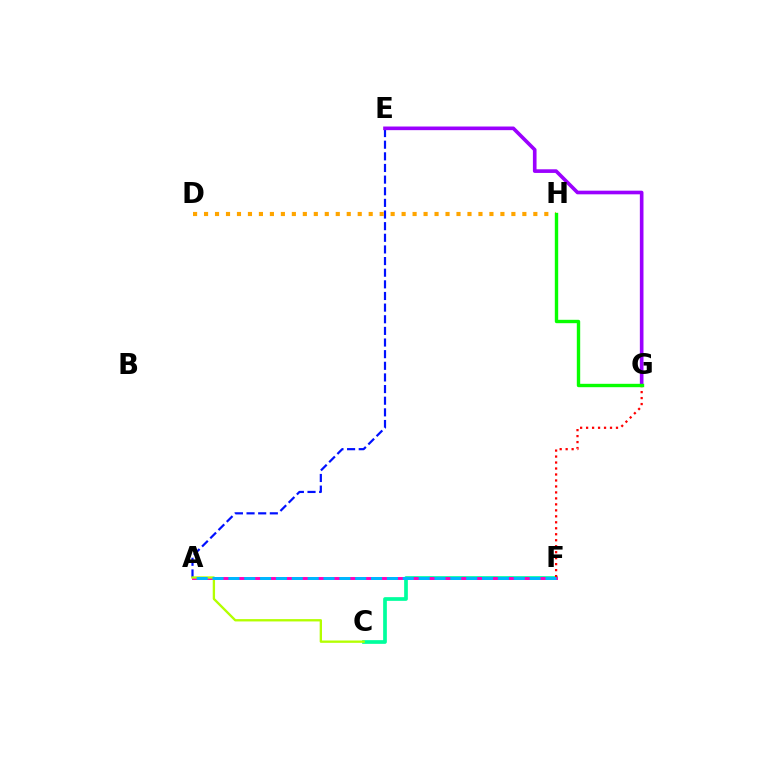{('A', 'E'): [{'color': '#0010ff', 'line_style': 'dashed', 'thickness': 1.58}], ('C', 'F'): [{'color': '#00ff9d', 'line_style': 'solid', 'thickness': 2.66}], ('A', 'F'): [{'color': '#ff00bd', 'line_style': 'solid', 'thickness': 2.11}, {'color': '#00b5ff', 'line_style': 'dashed', 'thickness': 2.15}], ('F', 'G'): [{'color': '#ff0000', 'line_style': 'dotted', 'thickness': 1.62}], ('D', 'H'): [{'color': '#ffa500', 'line_style': 'dotted', 'thickness': 2.98}], ('E', 'G'): [{'color': '#9b00ff', 'line_style': 'solid', 'thickness': 2.62}], ('A', 'C'): [{'color': '#b3ff00', 'line_style': 'solid', 'thickness': 1.68}], ('G', 'H'): [{'color': '#08ff00', 'line_style': 'solid', 'thickness': 2.43}]}